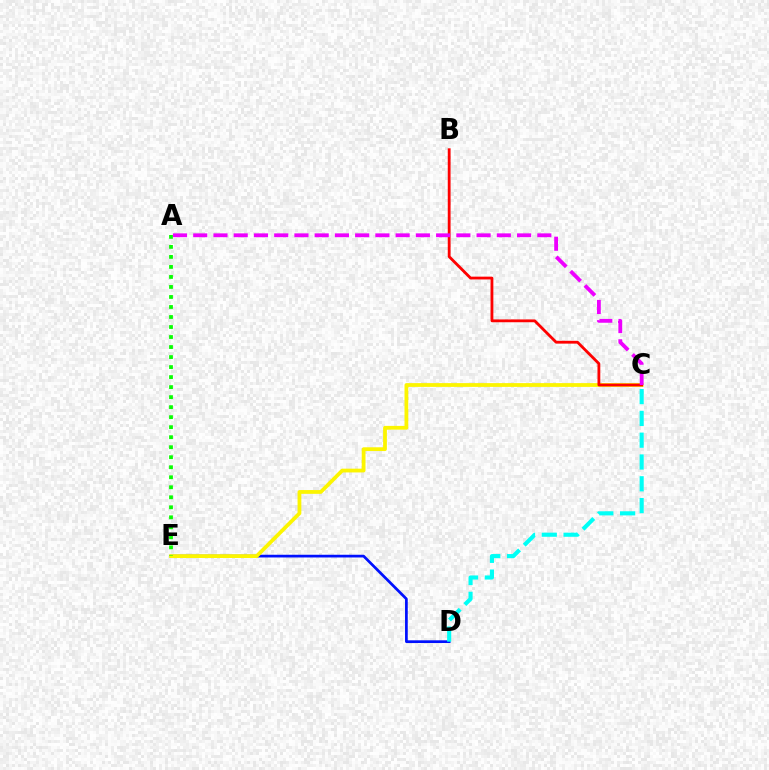{('D', 'E'): [{'color': '#0010ff', 'line_style': 'solid', 'thickness': 1.95}], ('C', 'E'): [{'color': '#fcf500', 'line_style': 'solid', 'thickness': 2.72}], ('B', 'C'): [{'color': '#ff0000', 'line_style': 'solid', 'thickness': 2.02}], ('A', 'E'): [{'color': '#08ff00', 'line_style': 'dotted', 'thickness': 2.72}], ('C', 'D'): [{'color': '#00fff6', 'line_style': 'dashed', 'thickness': 2.96}], ('A', 'C'): [{'color': '#ee00ff', 'line_style': 'dashed', 'thickness': 2.75}]}